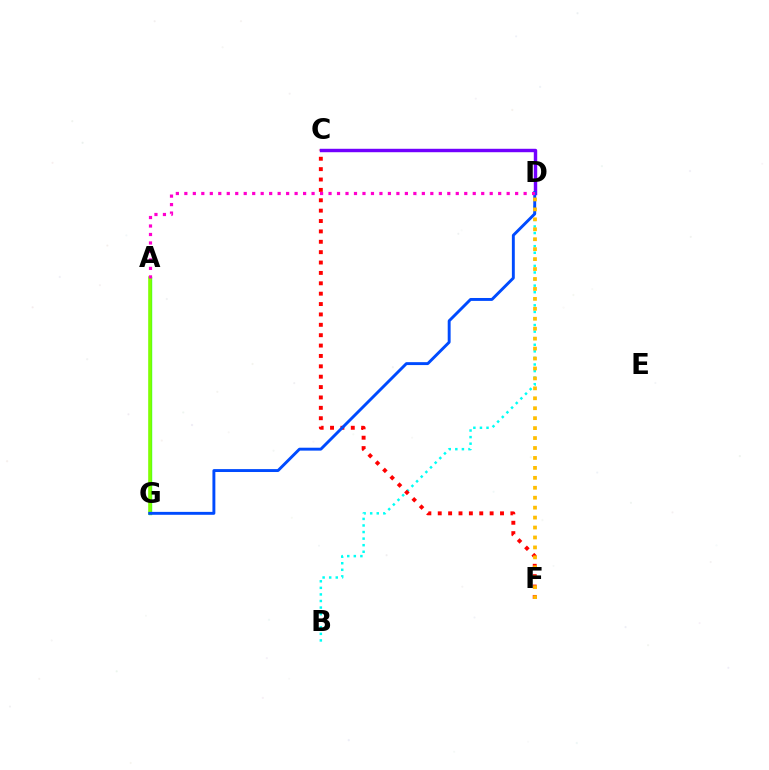{('A', 'G'): [{'color': '#00ff39', 'line_style': 'solid', 'thickness': 2.41}, {'color': '#84ff00', 'line_style': 'solid', 'thickness': 2.54}], ('B', 'D'): [{'color': '#00fff6', 'line_style': 'dotted', 'thickness': 1.79}], ('C', 'F'): [{'color': '#ff0000', 'line_style': 'dotted', 'thickness': 2.82}], ('C', 'D'): [{'color': '#7200ff', 'line_style': 'solid', 'thickness': 2.47}], ('D', 'G'): [{'color': '#004bff', 'line_style': 'solid', 'thickness': 2.1}], ('D', 'F'): [{'color': '#ffbd00', 'line_style': 'dotted', 'thickness': 2.7}], ('A', 'D'): [{'color': '#ff00cf', 'line_style': 'dotted', 'thickness': 2.3}]}